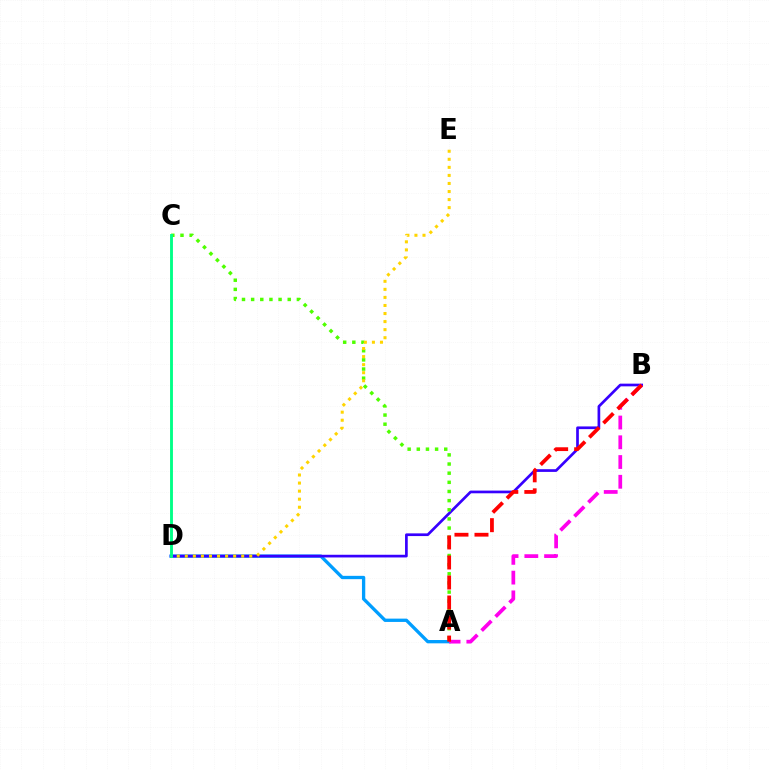{('A', 'D'): [{'color': '#009eff', 'line_style': 'solid', 'thickness': 2.38}], ('B', 'D'): [{'color': '#3700ff', 'line_style': 'solid', 'thickness': 1.94}], ('A', 'B'): [{'color': '#ff00ed', 'line_style': 'dashed', 'thickness': 2.68}, {'color': '#ff0000', 'line_style': 'dashed', 'thickness': 2.72}], ('A', 'C'): [{'color': '#4fff00', 'line_style': 'dotted', 'thickness': 2.49}], ('D', 'E'): [{'color': '#ffd500', 'line_style': 'dotted', 'thickness': 2.19}], ('C', 'D'): [{'color': '#00ff86', 'line_style': 'solid', 'thickness': 2.07}]}